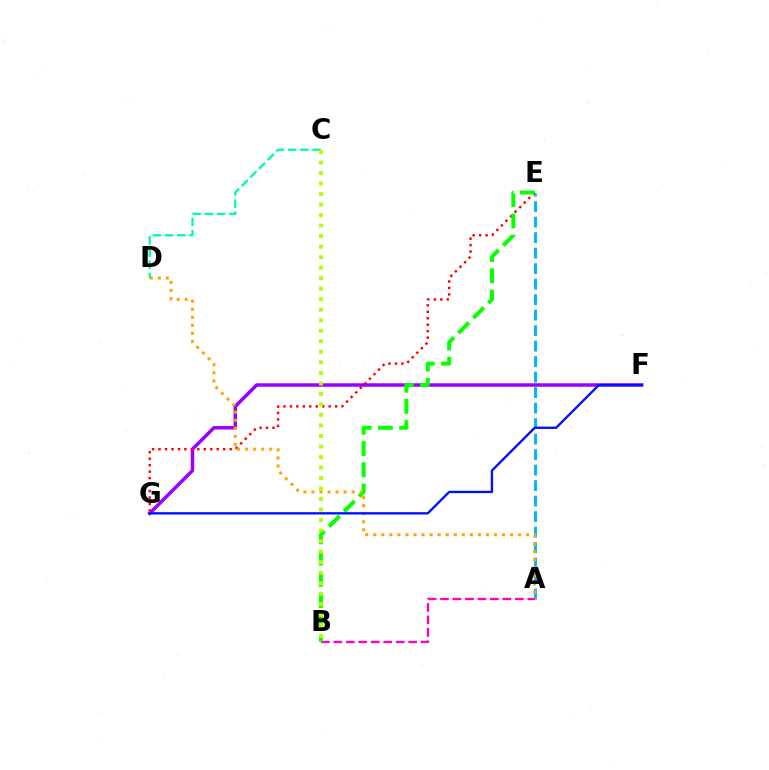{('A', 'E'): [{'color': '#00b5ff', 'line_style': 'dashed', 'thickness': 2.11}], ('F', 'G'): [{'color': '#9b00ff', 'line_style': 'solid', 'thickness': 2.51}, {'color': '#0010ff', 'line_style': 'solid', 'thickness': 1.69}], ('A', 'B'): [{'color': '#ff00bd', 'line_style': 'dashed', 'thickness': 1.69}], ('C', 'D'): [{'color': '#00ff9d', 'line_style': 'dashed', 'thickness': 1.66}], ('E', 'G'): [{'color': '#ff0000', 'line_style': 'dotted', 'thickness': 1.76}], ('B', 'E'): [{'color': '#08ff00', 'line_style': 'dashed', 'thickness': 2.88}], ('A', 'D'): [{'color': '#ffa500', 'line_style': 'dotted', 'thickness': 2.19}], ('B', 'C'): [{'color': '#b3ff00', 'line_style': 'dotted', 'thickness': 2.86}]}